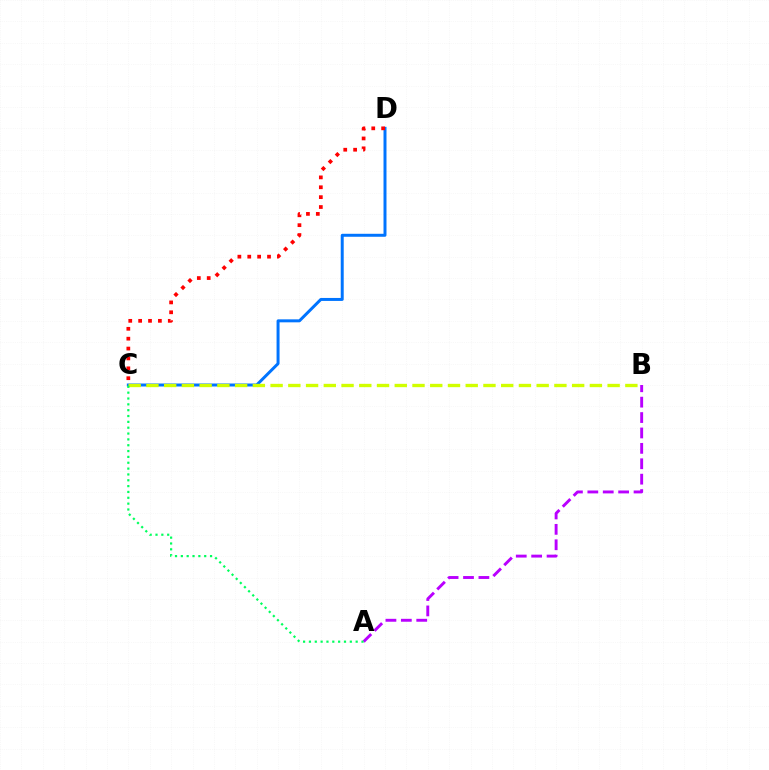{('C', 'D'): [{'color': '#0074ff', 'line_style': 'solid', 'thickness': 2.15}, {'color': '#ff0000', 'line_style': 'dotted', 'thickness': 2.68}], ('B', 'C'): [{'color': '#d1ff00', 'line_style': 'dashed', 'thickness': 2.41}], ('A', 'B'): [{'color': '#b900ff', 'line_style': 'dashed', 'thickness': 2.09}], ('A', 'C'): [{'color': '#00ff5c', 'line_style': 'dotted', 'thickness': 1.59}]}